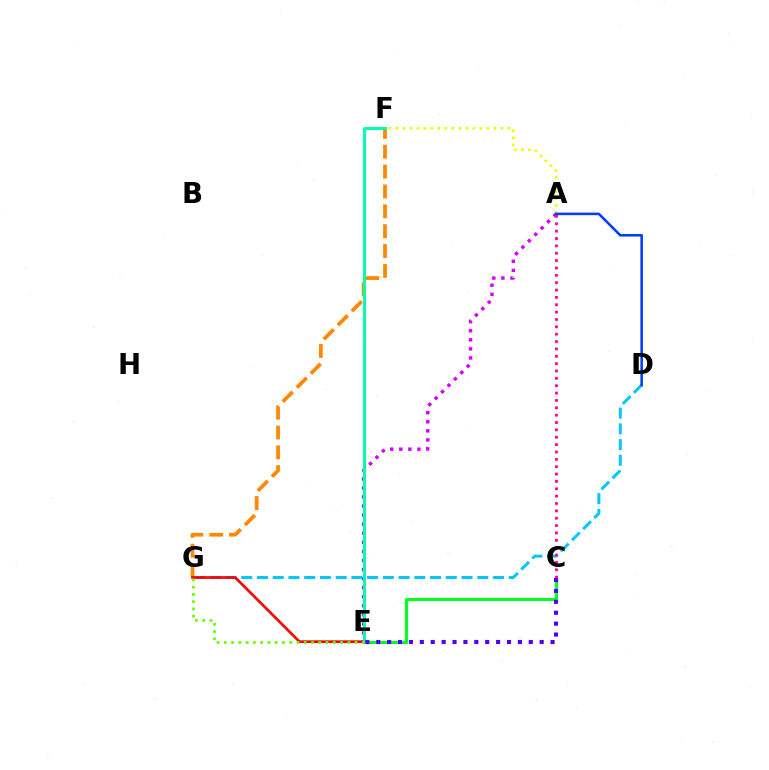{('A', 'E'): [{'color': '#d600ff', 'line_style': 'dotted', 'thickness': 2.46}], ('D', 'G'): [{'color': '#00c7ff', 'line_style': 'dashed', 'thickness': 2.14}], ('A', 'F'): [{'color': '#eeff00', 'line_style': 'dotted', 'thickness': 1.9}], ('C', 'E'): [{'color': '#00ff27', 'line_style': 'solid', 'thickness': 2.28}, {'color': '#4f00ff', 'line_style': 'dotted', 'thickness': 2.96}], ('A', 'C'): [{'color': '#ff00a0', 'line_style': 'dotted', 'thickness': 2.0}], ('F', 'G'): [{'color': '#ff8800', 'line_style': 'dashed', 'thickness': 2.7}], ('E', 'G'): [{'color': '#ff0000', 'line_style': 'solid', 'thickness': 1.91}, {'color': '#66ff00', 'line_style': 'dotted', 'thickness': 1.97}], ('A', 'D'): [{'color': '#003fff', 'line_style': 'solid', 'thickness': 1.85}], ('E', 'F'): [{'color': '#00ffaf', 'line_style': 'solid', 'thickness': 2.16}]}